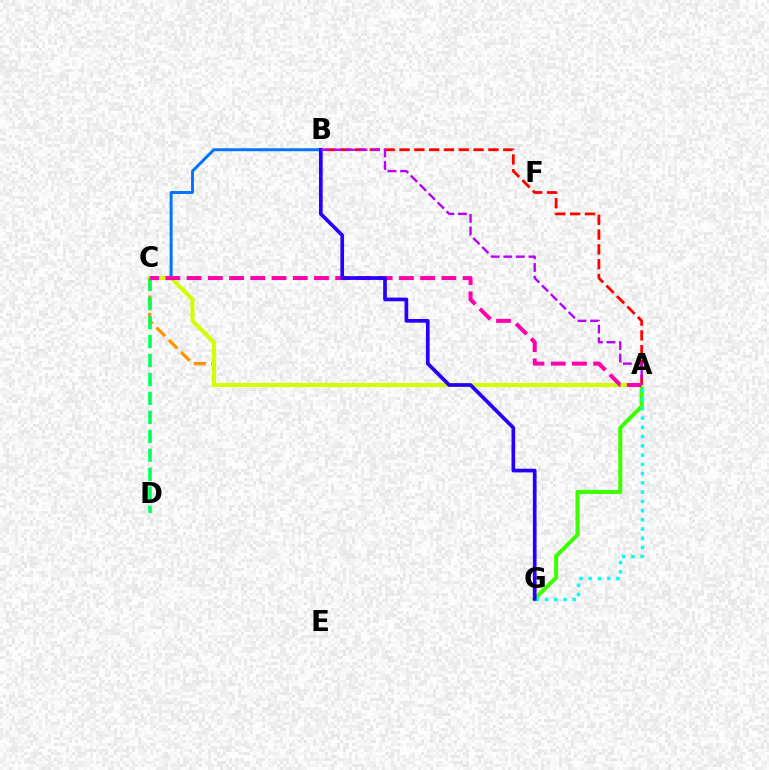{('A', 'G'): [{'color': '#3dff00', 'line_style': 'solid', 'thickness': 2.91}, {'color': '#00fff6', 'line_style': 'dotted', 'thickness': 2.51}], ('B', 'C'): [{'color': '#0074ff', 'line_style': 'solid', 'thickness': 2.12}], ('A', 'C'): [{'color': '#ff9400', 'line_style': 'dashed', 'thickness': 2.37}, {'color': '#d1ff00', 'line_style': 'solid', 'thickness': 2.92}, {'color': '#ff00ac', 'line_style': 'dashed', 'thickness': 2.88}], ('A', 'B'): [{'color': '#ff0000', 'line_style': 'dashed', 'thickness': 2.01}, {'color': '#b900ff', 'line_style': 'dashed', 'thickness': 1.71}], ('C', 'D'): [{'color': '#00ff5c', 'line_style': 'dashed', 'thickness': 2.58}], ('B', 'G'): [{'color': '#2500ff', 'line_style': 'solid', 'thickness': 2.66}]}